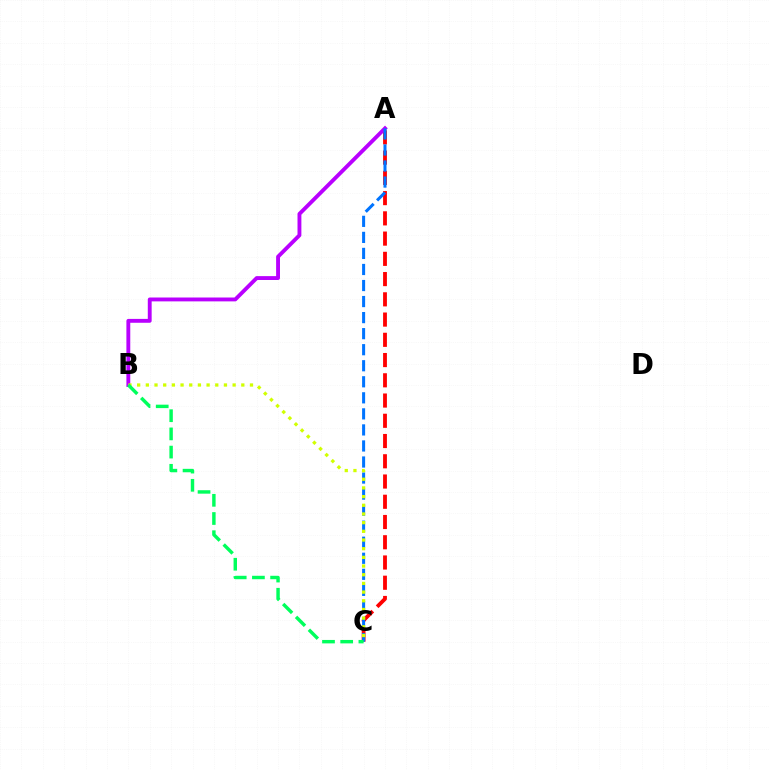{('A', 'C'): [{'color': '#ff0000', 'line_style': 'dashed', 'thickness': 2.75}, {'color': '#0074ff', 'line_style': 'dashed', 'thickness': 2.18}], ('A', 'B'): [{'color': '#b900ff', 'line_style': 'solid', 'thickness': 2.79}], ('B', 'C'): [{'color': '#d1ff00', 'line_style': 'dotted', 'thickness': 2.36}, {'color': '#00ff5c', 'line_style': 'dashed', 'thickness': 2.47}]}